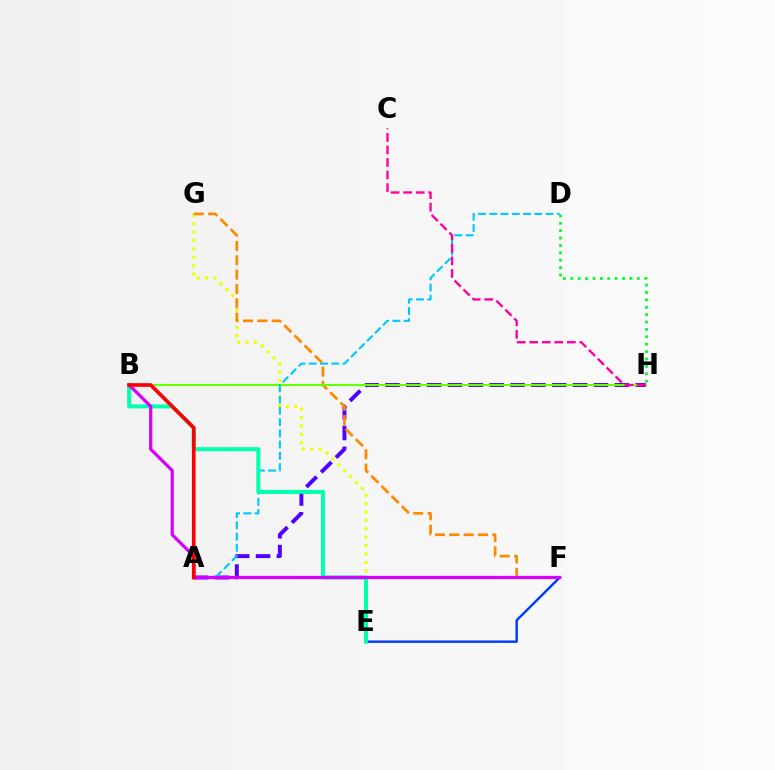{('E', 'F'): [{'color': '#003fff', 'line_style': 'solid', 'thickness': 1.77}], ('E', 'G'): [{'color': '#eeff00', 'line_style': 'dotted', 'thickness': 2.27}], ('A', 'H'): [{'color': '#4f00ff', 'line_style': 'dashed', 'thickness': 2.83}], ('F', 'G'): [{'color': '#ff8800', 'line_style': 'dashed', 'thickness': 1.95}], ('B', 'H'): [{'color': '#66ff00', 'line_style': 'solid', 'thickness': 1.5}], ('A', 'D'): [{'color': '#00c7ff', 'line_style': 'dashed', 'thickness': 1.53}], ('B', 'E'): [{'color': '#00ffaf', 'line_style': 'solid', 'thickness': 2.89}], ('B', 'F'): [{'color': '#d600ff', 'line_style': 'solid', 'thickness': 2.32}], ('D', 'H'): [{'color': '#00ff27', 'line_style': 'dotted', 'thickness': 2.01}], ('A', 'B'): [{'color': '#ff0000', 'line_style': 'solid', 'thickness': 2.63}], ('C', 'H'): [{'color': '#ff00a0', 'line_style': 'dashed', 'thickness': 1.7}]}